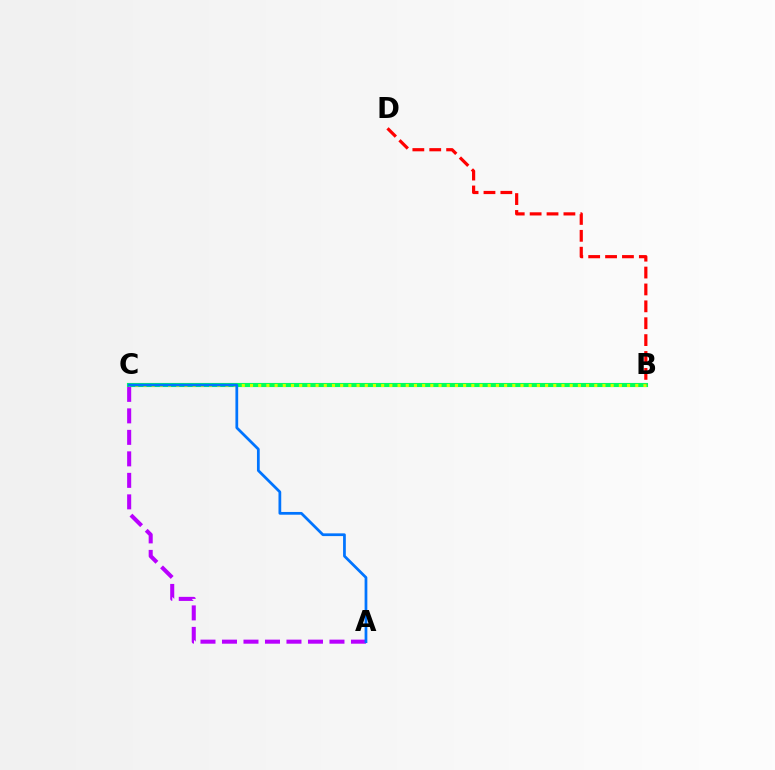{('B', 'C'): [{'color': '#00ff5c', 'line_style': 'solid', 'thickness': 2.96}, {'color': '#d1ff00', 'line_style': 'dotted', 'thickness': 2.23}], ('A', 'C'): [{'color': '#b900ff', 'line_style': 'dashed', 'thickness': 2.92}, {'color': '#0074ff', 'line_style': 'solid', 'thickness': 1.98}], ('B', 'D'): [{'color': '#ff0000', 'line_style': 'dashed', 'thickness': 2.29}]}